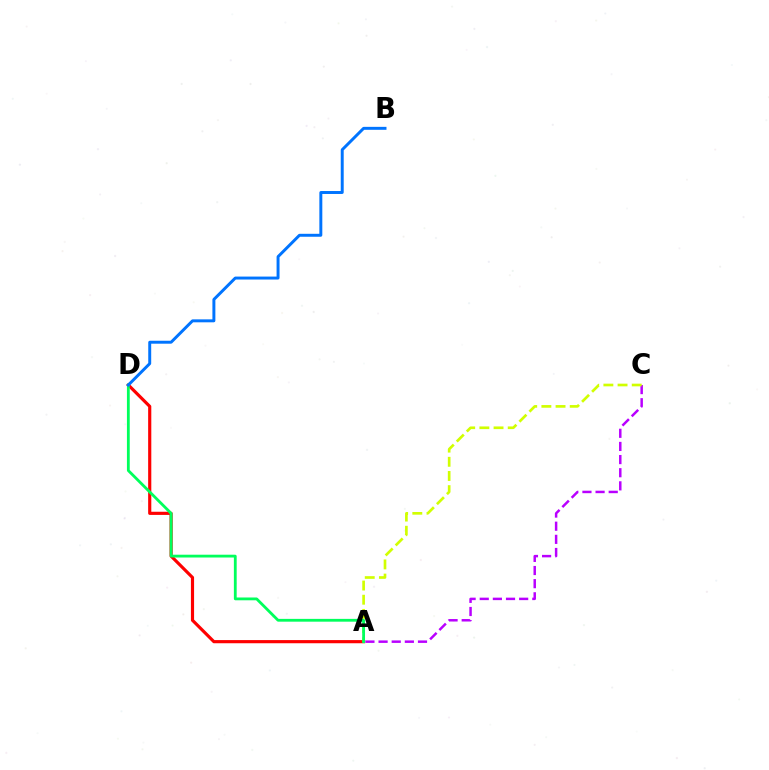{('A', 'D'): [{'color': '#ff0000', 'line_style': 'solid', 'thickness': 2.27}, {'color': '#00ff5c', 'line_style': 'solid', 'thickness': 2.02}], ('A', 'C'): [{'color': '#b900ff', 'line_style': 'dashed', 'thickness': 1.79}, {'color': '#d1ff00', 'line_style': 'dashed', 'thickness': 1.93}], ('B', 'D'): [{'color': '#0074ff', 'line_style': 'solid', 'thickness': 2.13}]}